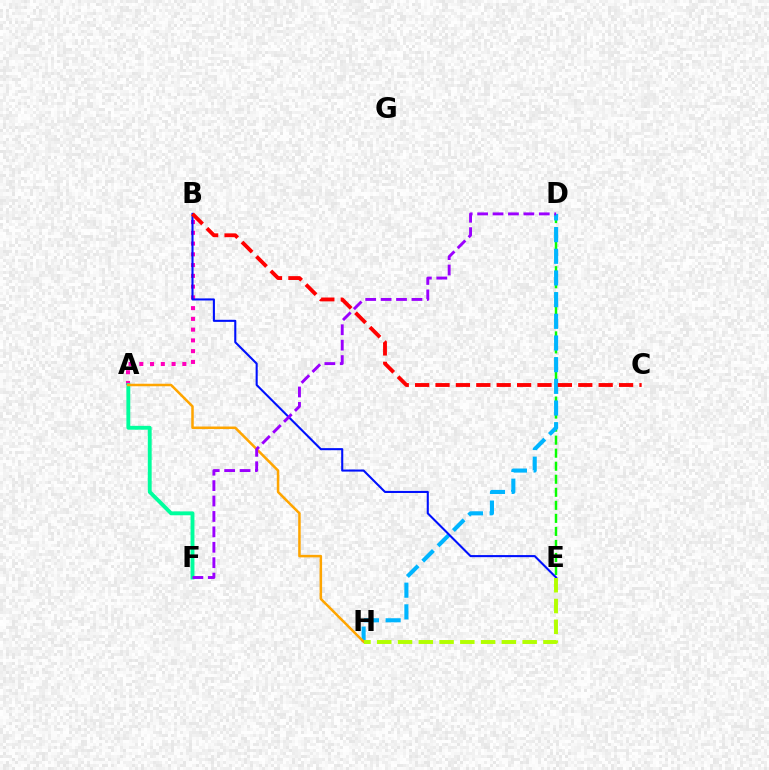{('D', 'E'): [{'color': '#08ff00', 'line_style': 'dashed', 'thickness': 1.77}], ('A', 'B'): [{'color': '#ff00bd', 'line_style': 'dotted', 'thickness': 2.92}], ('D', 'H'): [{'color': '#00b5ff', 'line_style': 'dashed', 'thickness': 2.94}], ('B', 'E'): [{'color': '#0010ff', 'line_style': 'solid', 'thickness': 1.5}], ('A', 'F'): [{'color': '#00ff9d', 'line_style': 'solid', 'thickness': 2.79}], ('A', 'H'): [{'color': '#ffa500', 'line_style': 'solid', 'thickness': 1.81}], ('D', 'F'): [{'color': '#9b00ff', 'line_style': 'dashed', 'thickness': 2.09}], ('B', 'C'): [{'color': '#ff0000', 'line_style': 'dashed', 'thickness': 2.77}], ('E', 'H'): [{'color': '#b3ff00', 'line_style': 'dashed', 'thickness': 2.82}]}